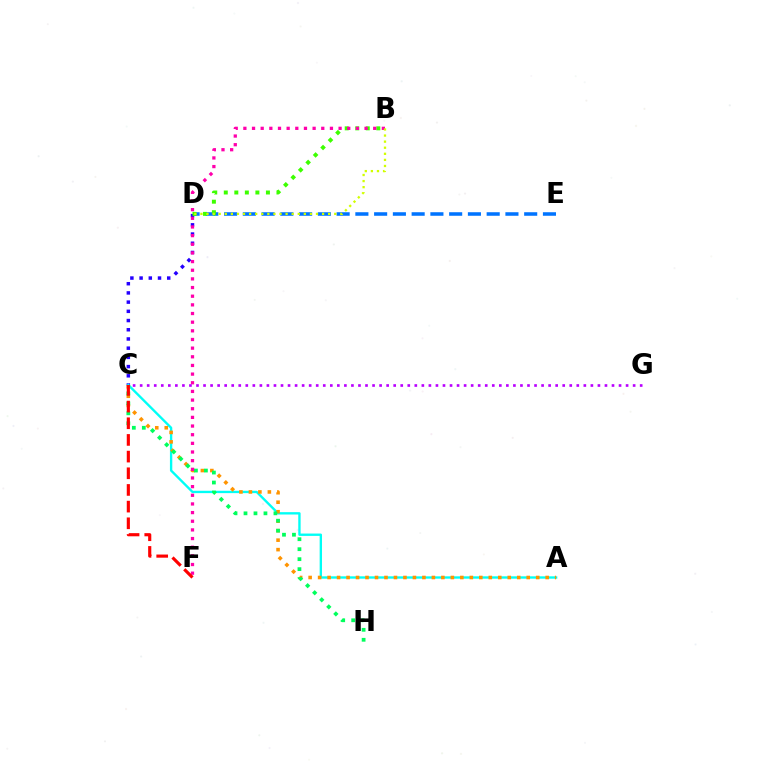{('C', 'D'): [{'color': '#2500ff', 'line_style': 'dotted', 'thickness': 2.5}], ('D', 'E'): [{'color': '#0074ff', 'line_style': 'dashed', 'thickness': 2.55}], ('A', 'C'): [{'color': '#00fff6', 'line_style': 'solid', 'thickness': 1.7}, {'color': '#ff9400', 'line_style': 'dotted', 'thickness': 2.58}], ('C', 'H'): [{'color': '#00ff5c', 'line_style': 'dotted', 'thickness': 2.71}], ('B', 'D'): [{'color': '#3dff00', 'line_style': 'dotted', 'thickness': 2.86}, {'color': '#d1ff00', 'line_style': 'dotted', 'thickness': 1.65}], ('B', 'F'): [{'color': '#ff00ac', 'line_style': 'dotted', 'thickness': 2.35}], ('C', 'F'): [{'color': '#ff0000', 'line_style': 'dashed', 'thickness': 2.26}], ('C', 'G'): [{'color': '#b900ff', 'line_style': 'dotted', 'thickness': 1.91}]}